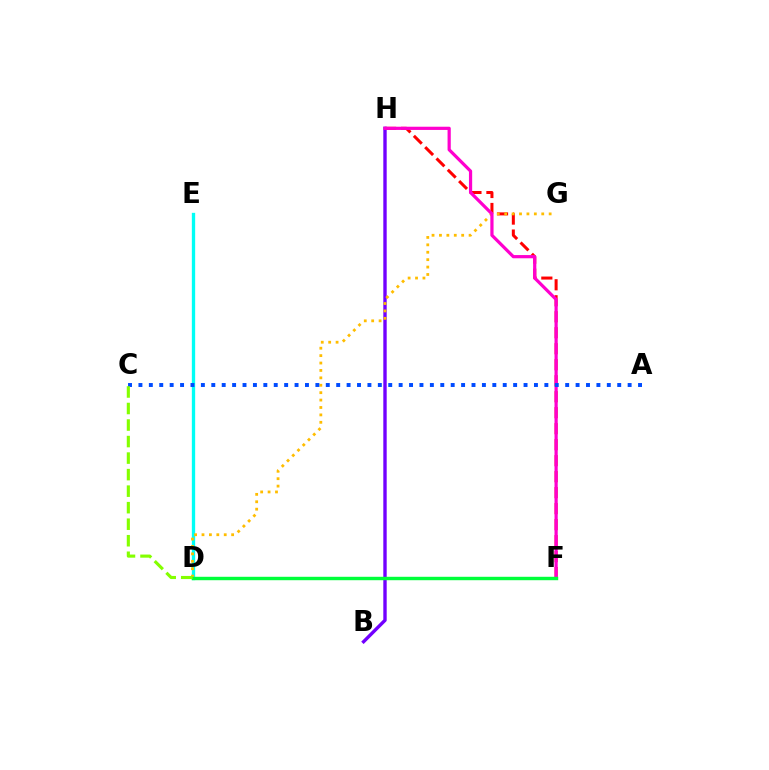{('F', 'H'): [{'color': '#ff0000', 'line_style': 'dashed', 'thickness': 2.17}, {'color': '#ff00cf', 'line_style': 'solid', 'thickness': 2.31}], ('B', 'H'): [{'color': '#7200ff', 'line_style': 'solid', 'thickness': 2.44}], ('D', 'E'): [{'color': '#00fff6', 'line_style': 'solid', 'thickness': 2.39}], ('D', 'G'): [{'color': '#ffbd00', 'line_style': 'dotted', 'thickness': 2.01}], ('D', 'F'): [{'color': '#00ff39', 'line_style': 'solid', 'thickness': 2.46}], ('A', 'C'): [{'color': '#004bff', 'line_style': 'dotted', 'thickness': 2.83}], ('C', 'D'): [{'color': '#84ff00', 'line_style': 'dashed', 'thickness': 2.25}]}